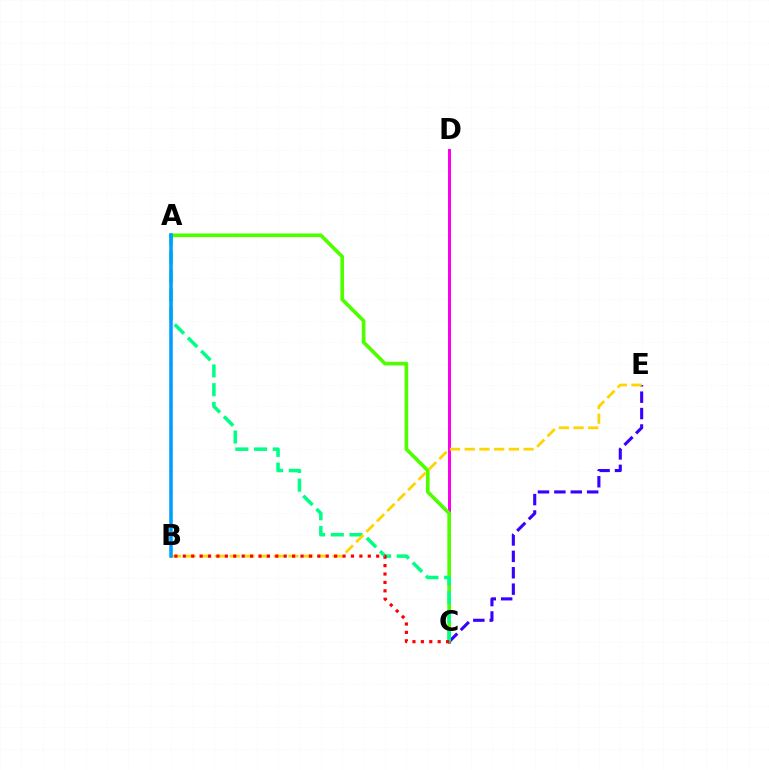{('C', 'D'): [{'color': '#ff00ed', 'line_style': 'solid', 'thickness': 2.16}], ('A', 'C'): [{'color': '#4fff00', 'line_style': 'solid', 'thickness': 2.63}, {'color': '#00ff86', 'line_style': 'dashed', 'thickness': 2.54}], ('C', 'E'): [{'color': '#3700ff', 'line_style': 'dashed', 'thickness': 2.23}], ('B', 'E'): [{'color': '#ffd500', 'line_style': 'dashed', 'thickness': 2.0}], ('A', 'B'): [{'color': '#009eff', 'line_style': 'solid', 'thickness': 2.55}], ('B', 'C'): [{'color': '#ff0000', 'line_style': 'dotted', 'thickness': 2.28}]}